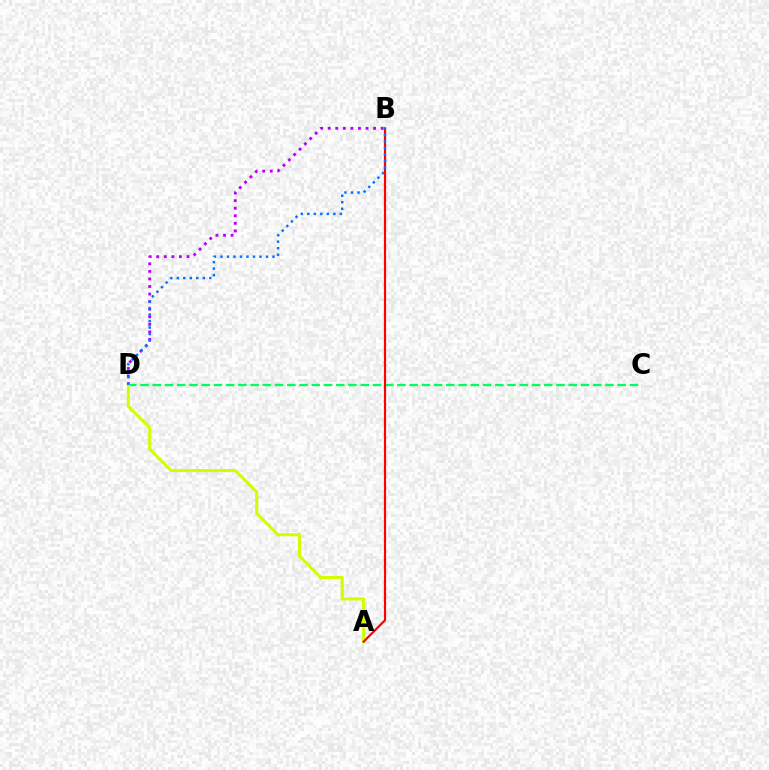{('B', 'D'): [{'color': '#b900ff', 'line_style': 'dotted', 'thickness': 2.06}, {'color': '#0074ff', 'line_style': 'dotted', 'thickness': 1.77}], ('C', 'D'): [{'color': '#00ff5c', 'line_style': 'dashed', 'thickness': 1.66}], ('A', 'D'): [{'color': '#d1ff00', 'line_style': 'solid', 'thickness': 2.21}], ('A', 'B'): [{'color': '#ff0000', 'line_style': 'solid', 'thickness': 1.56}]}